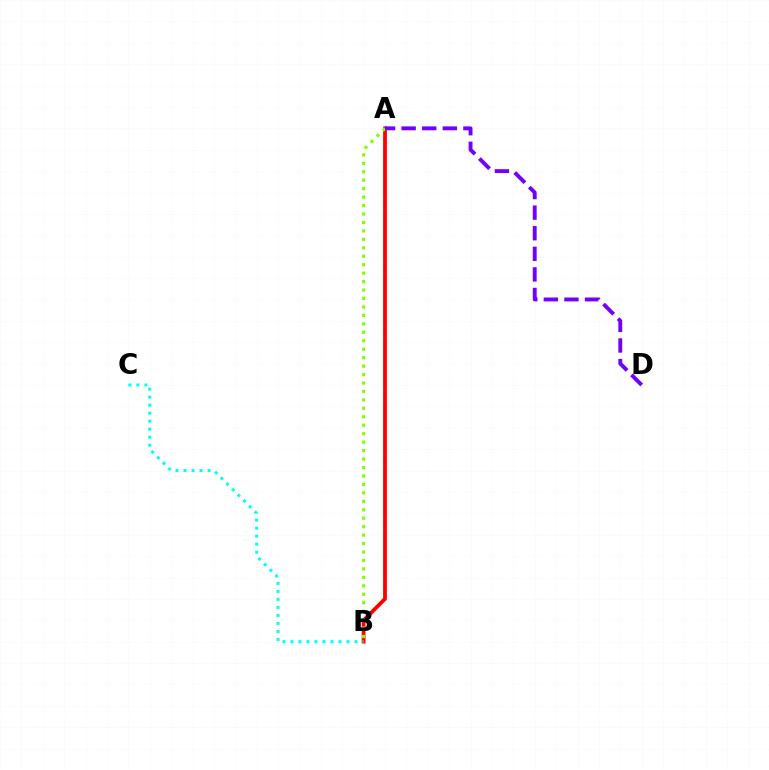{('A', 'B'): [{'color': '#ff0000', 'line_style': 'solid', 'thickness': 2.73}, {'color': '#84ff00', 'line_style': 'dotted', 'thickness': 2.3}], ('B', 'C'): [{'color': '#00fff6', 'line_style': 'dotted', 'thickness': 2.18}], ('A', 'D'): [{'color': '#7200ff', 'line_style': 'dashed', 'thickness': 2.8}]}